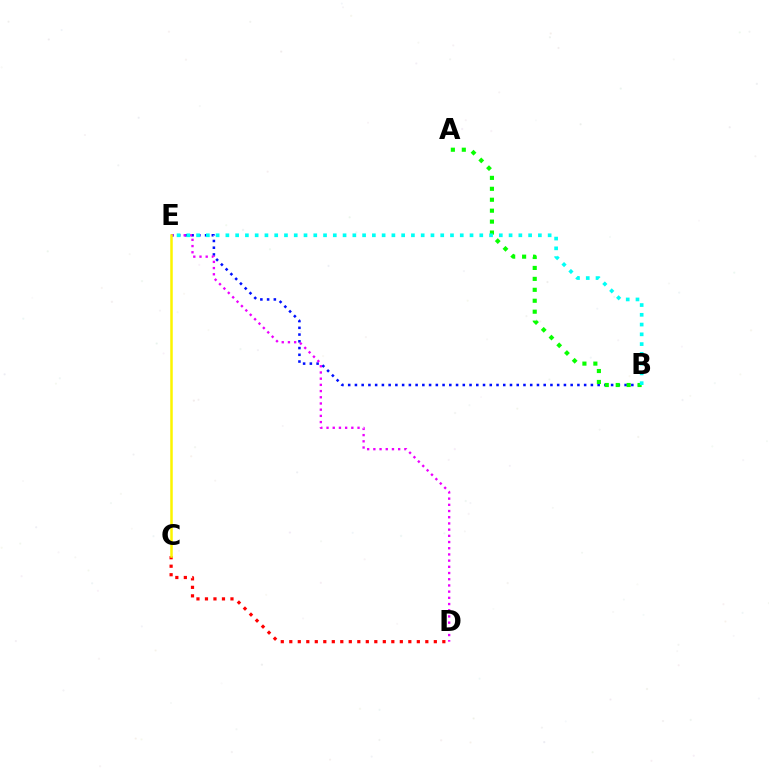{('B', 'E'): [{'color': '#0010ff', 'line_style': 'dotted', 'thickness': 1.83}, {'color': '#00fff6', 'line_style': 'dotted', 'thickness': 2.65}], ('C', 'D'): [{'color': '#ff0000', 'line_style': 'dotted', 'thickness': 2.31}], ('D', 'E'): [{'color': '#ee00ff', 'line_style': 'dotted', 'thickness': 1.68}], ('C', 'E'): [{'color': '#fcf500', 'line_style': 'solid', 'thickness': 1.81}], ('A', 'B'): [{'color': '#08ff00', 'line_style': 'dotted', 'thickness': 2.97}]}